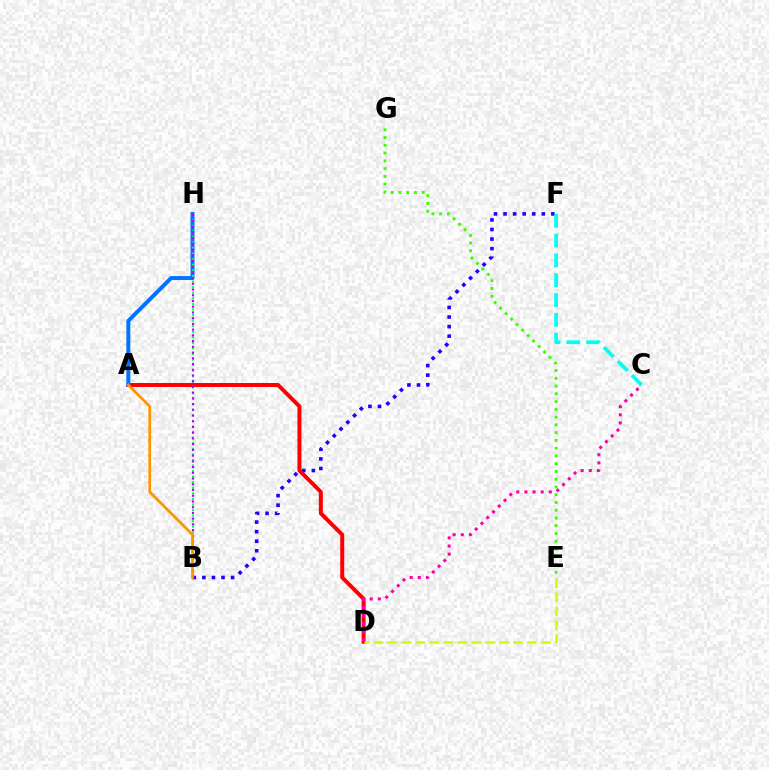{('E', 'G'): [{'color': '#3dff00', 'line_style': 'dotted', 'thickness': 2.11}], ('B', 'F'): [{'color': '#2500ff', 'line_style': 'dotted', 'thickness': 2.6}], ('A', 'D'): [{'color': '#ff0000', 'line_style': 'solid', 'thickness': 2.86}], ('C', 'F'): [{'color': '#00fff6', 'line_style': 'dashed', 'thickness': 2.69}], ('A', 'H'): [{'color': '#0074ff', 'line_style': 'solid', 'thickness': 2.86}], ('D', 'E'): [{'color': '#d1ff00', 'line_style': 'dashed', 'thickness': 1.9}], ('B', 'H'): [{'color': '#00ff5c', 'line_style': 'dotted', 'thickness': 1.51}, {'color': '#b900ff', 'line_style': 'dotted', 'thickness': 1.56}], ('A', 'B'): [{'color': '#ff9400', 'line_style': 'solid', 'thickness': 1.95}], ('C', 'D'): [{'color': '#ff00ac', 'line_style': 'dotted', 'thickness': 2.21}]}